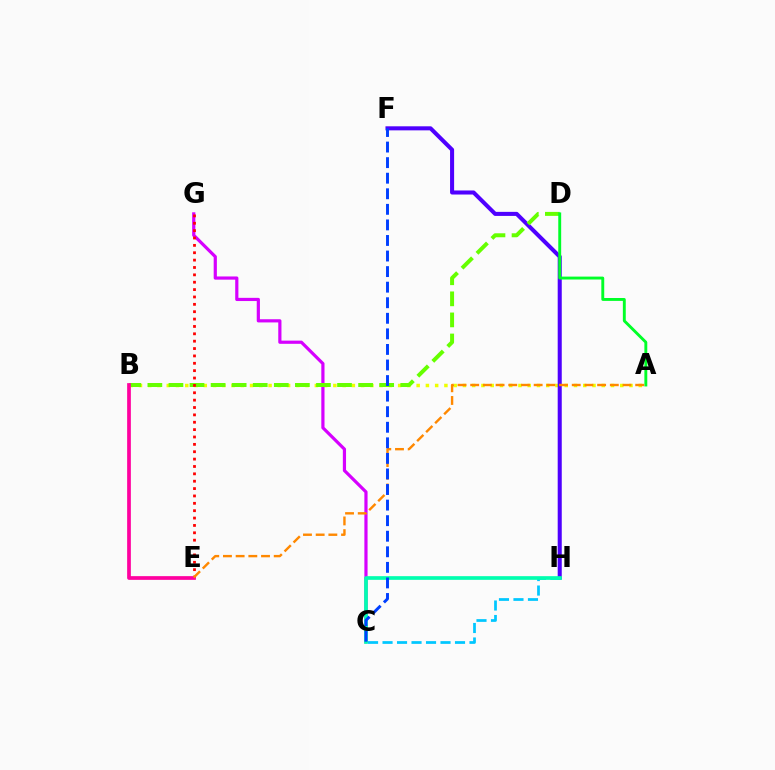{('A', 'B'): [{'color': '#eeff00', 'line_style': 'dotted', 'thickness': 2.51}], ('C', 'G'): [{'color': '#d600ff', 'line_style': 'solid', 'thickness': 2.3}], ('F', 'H'): [{'color': '#4f00ff', 'line_style': 'solid', 'thickness': 2.92}], ('B', 'D'): [{'color': '#66ff00', 'line_style': 'dashed', 'thickness': 2.86}], ('E', 'G'): [{'color': '#ff0000', 'line_style': 'dotted', 'thickness': 2.0}], ('B', 'E'): [{'color': '#ff00a0', 'line_style': 'solid', 'thickness': 2.68}], ('A', 'D'): [{'color': '#00ff27', 'line_style': 'solid', 'thickness': 2.09}], ('C', 'H'): [{'color': '#00c7ff', 'line_style': 'dashed', 'thickness': 1.97}, {'color': '#00ffaf', 'line_style': 'solid', 'thickness': 2.65}], ('A', 'E'): [{'color': '#ff8800', 'line_style': 'dashed', 'thickness': 1.72}], ('C', 'F'): [{'color': '#003fff', 'line_style': 'dashed', 'thickness': 2.11}]}